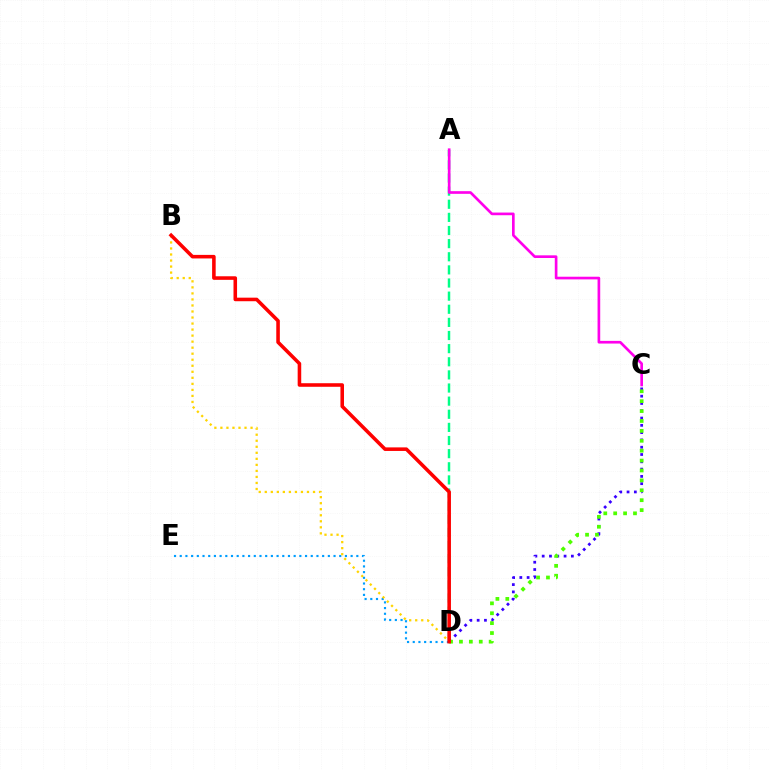{('C', 'D'): [{'color': '#3700ff', 'line_style': 'dotted', 'thickness': 1.98}, {'color': '#4fff00', 'line_style': 'dotted', 'thickness': 2.69}], ('A', 'D'): [{'color': '#00ff86', 'line_style': 'dashed', 'thickness': 1.78}], ('A', 'C'): [{'color': '#ff00ed', 'line_style': 'solid', 'thickness': 1.92}], ('D', 'E'): [{'color': '#009eff', 'line_style': 'dotted', 'thickness': 1.55}], ('B', 'D'): [{'color': '#ffd500', 'line_style': 'dotted', 'thickness': 1.64}, {'color': '#ff0000', 'line_style': 'solid', 'thickness': 2.57}]}